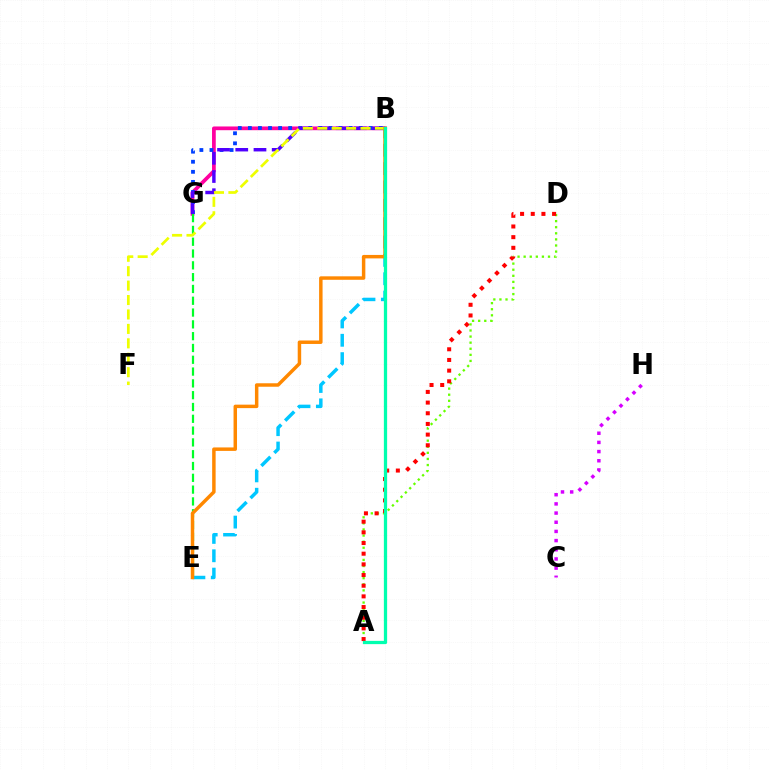{('B', 'G'): [{'color': '#ff00a0', 'line_style': 'solid', 'thickness': 2.68}, {'color': '#003fff', 'line_style': 'dotted', 'thickness': 2.74}, {'color': '#4f00ff', 'line_style': 'dashed', 'thickness': 2.47}], ('A', 'D'): [{'color': '#66ff00', 'line_style': 'dotted', 'thickness': 1.65}, {'color': '#ff0000', 'line_style': 'dotted', 'thickness': 2.9}], ('E', 'G'): [{'color': '#00ff27', 'line_style': 'dashed', 'thickness': 1.6}], ('B', 'E'): [{'color': '#00c7ff', 'line_style': 'dashed', 'thickness': 2.49}, {'color': '#ff8800', 'line_style': 'solid', 'thickness': 2.5}], ('B', 'F'): [{'color': '#eeff00', 'line_style': 'dashed', 'thickness': 1.96}], ('A', 'B'): [{'color': '#00ffaf', 'line_style': 'solid', 'thickness': 2.35}], ('C', 'H'): [{'color': '#d600ff', 'line_style': 'dotted', 'thickness': 2.49}]}